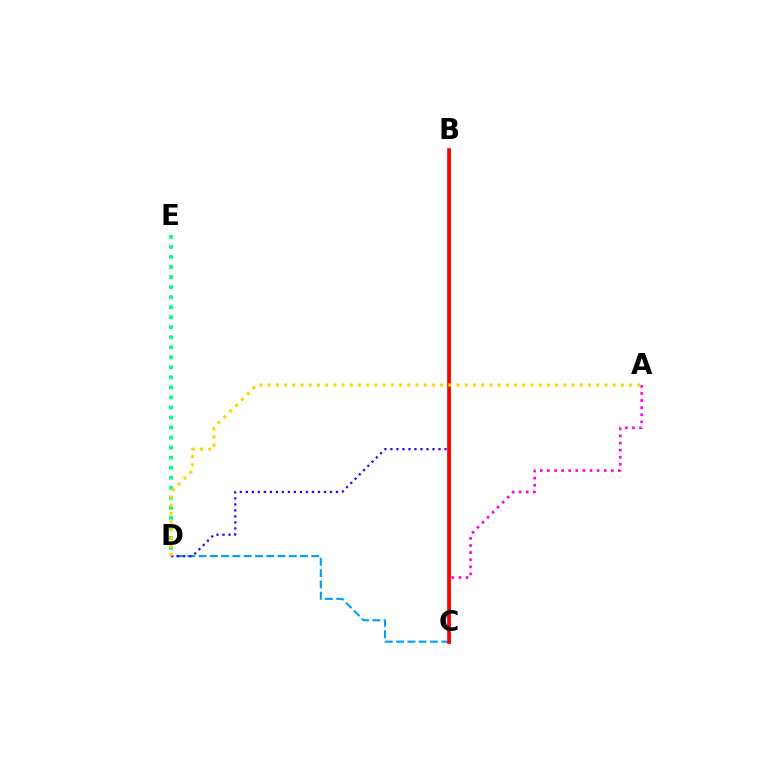{('D', 'E'): [{'color': '#00ff86', 'line_style': 'dotted', 'thickness': 2.73}], ('C', 'D'): [{'color': '#009eff', 'line_style': 'dashed', 'thickness': 1.53}], ('A', 'C'): [{'color': '#ff00ed', 'line_style': 'dotted', 'thickness': 1.93}], ('B', 'D'): [{'color': '#3700ff', 'line_style': 'dotted', 'thickness': 1.63}], ('B', 'C'): [{'color': '#4fff00', 'line_style': 'solid', 'thickness': 2.09}, {'color': '#ff0000', 'line_style': 'solid', 'thickness': 2.64}], ('A', 'D'): [{'color': '#ffd500', 'line_style': 'dotted', 'thickness': 2.23}]}